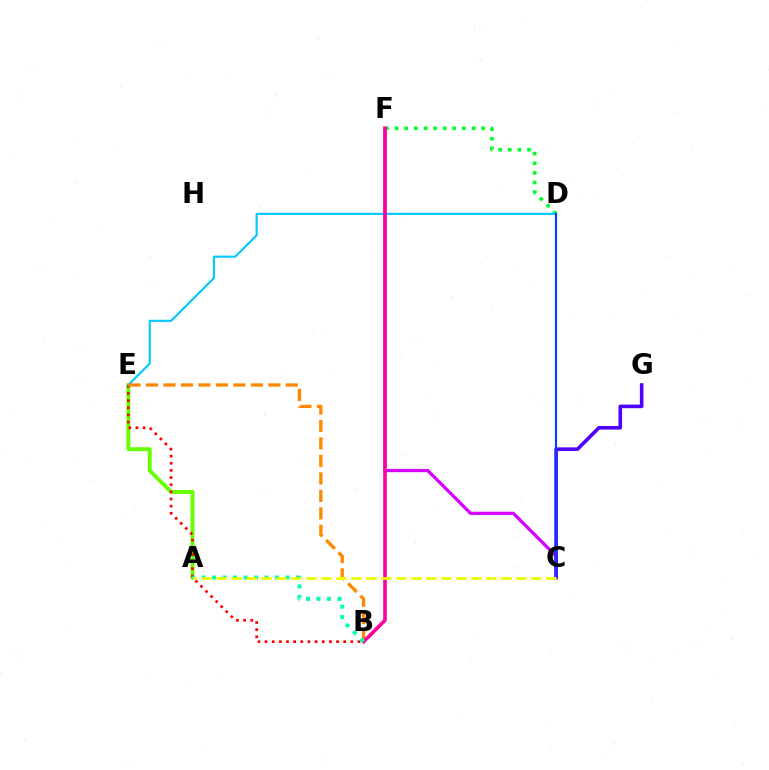{('A', 'E'): [{'color': '#66ff00', 'line_style': 'solid', 'thickness': 2.8}], ('B', 'E'): [{'color': '#ff0000', 'line_style': 'dotted', 'thickness': 1.94}, {'color': '#ff8800', 'line_style': 'dashed', 'thickness': 2.38}], ('C', 'F'): [{'color': '#d600ff', 'line_style': 'solid', 'thickness': 2.34}], ('D', 'F'): [{'color': '#00ff27', 'line_style': 'dotted', 'thickness': 2.61}], ('C', 'G'): [{'color': '#4f00ff', 'line_style': 'solid', 'thickness': 2.59}], ('D', 'E'): [{'color': '#00c7ff', 'line_style': 'solid', 'thickness': 1.53}], ('B', 'F'): [{'color': '#ff00a0', 'line_style': 'solid', 'thickness': 2.6}], ('C', 'D'): [{'color': '#003fff', 'line_style': 'solid', 'thickness': 1.54}], ('A', 'B'): [{'color': '#00ffaf', 'line_style': 'dotted', 'thickness': 2.85}], ('A', 'C'): [{'color': '#eeff00', 'line_style': 'dashed', 'thickness': 2.04}]}